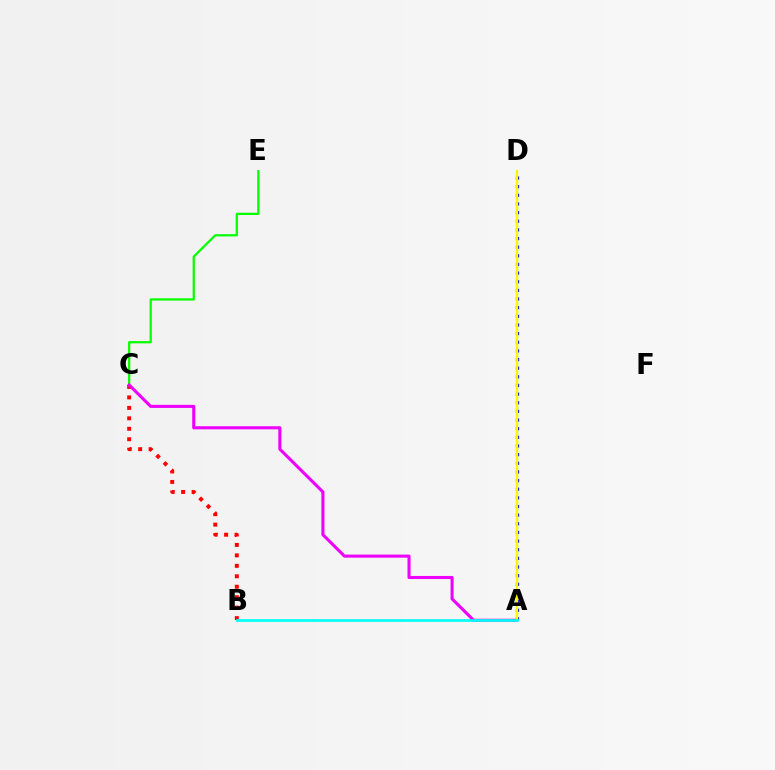{('B', 'C'): [{'color': '#ff0000', 'line_style': 'dotted', 'thickness': 2.84}], ('A', 'D'): [{'color': '#0010ff', 'line_style': 'dotted', 'thickness': 2.35}, {'color': '#fcf500', 'line_style': 'solid', 'thickness': 1.69}], ('C', 'E'): [{'color': '#08ff00', 'line_style': 'solid', 'thickness': 1.63}], ('A', 'C'): [{'color': '#ee00ff', 'line_style': 'solid', 'thickness': 2.21}], ('A', 'B'): [{'color': '#00fff6', 'line_style': 'solid', 'thickness': 1.94}]}